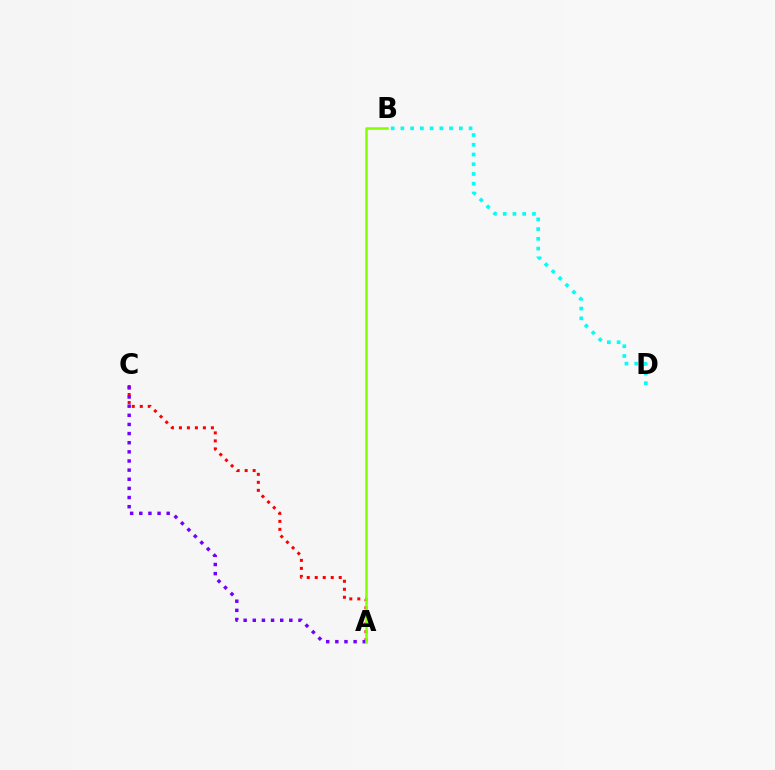{('B', 'D'): [{'color': '#00fff6', 'line_style': 'dotted', 'thickness': 2.65}], ('A', 'C'): [{'color': '#ff0000', 'line_style': 'dotted', 'thickness': 2.17}, {'color': '#7200ff', 'line_style': 'dotted', 'thickness': 2.48}], ('A', 'B'): [{'color': '#84ff00', 'line_style': 'solid', 'thickness': 1.81}]}